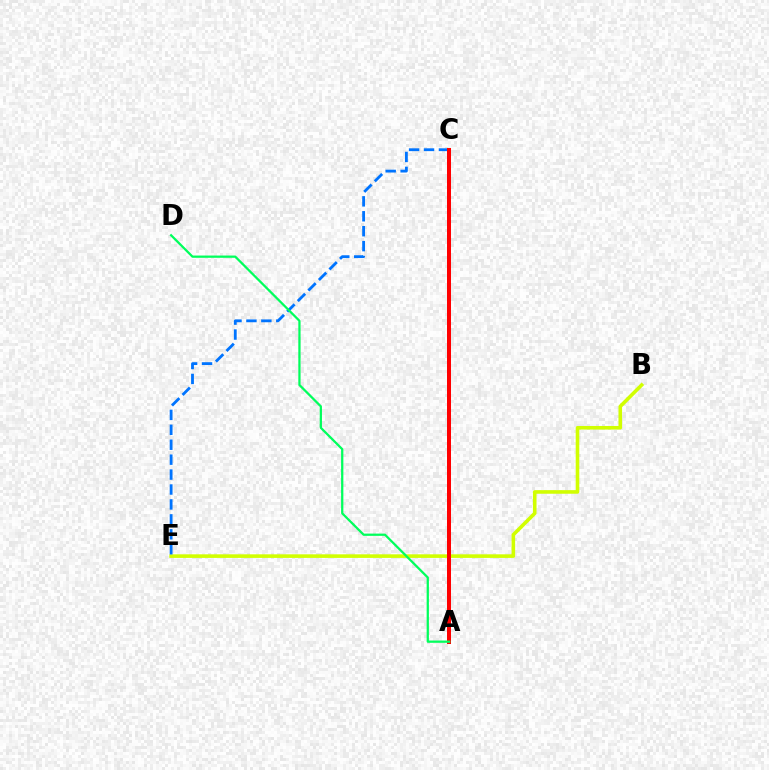{('A', 'C'): [{'color': '#b900ff', 'line_style': 'dashed', 'thickness': 2.54}, {'color': '#ff0000', 'line_style': 'solid', 'thickness': 2.87}], ('B', 'E'): [{'color': '#d1ff00', 'line_style': 'solid', 'thickness': 2.59}], ('C', 'E'): [{'color': '#0074ff', 'line_style': 'dashed', 'thickness': 2.03}], ('A', 'D'): [{'color': '#00ff5c', 'line_style': 'solid', 'thickness': 1.63}]}